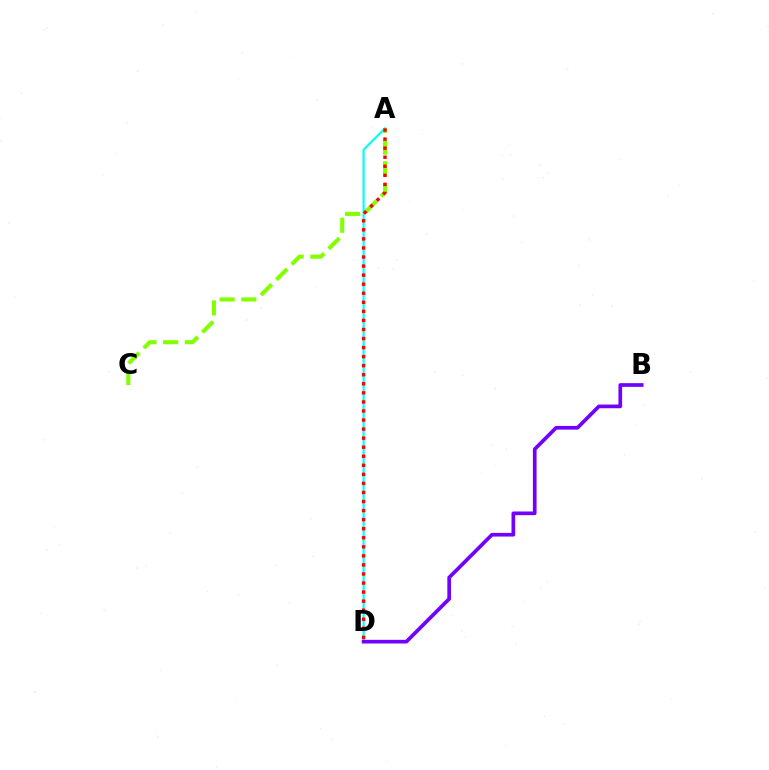{('A', 'D'): [{'color': '#00fff6', 'line_style': 'solid', 'thickness': 1.56}, {'color': '#ff0000', 'line_style': 'dotted', 'thickness': 2.46}], ('A', 'C'): [{'color': '#84ff00', 'line_style': 'dashed', 'thickness': 2.94}], ('B', 'D'): [{'color': '#7200ff', 'line_style': 'solid', 'thickness': 2.65}]}